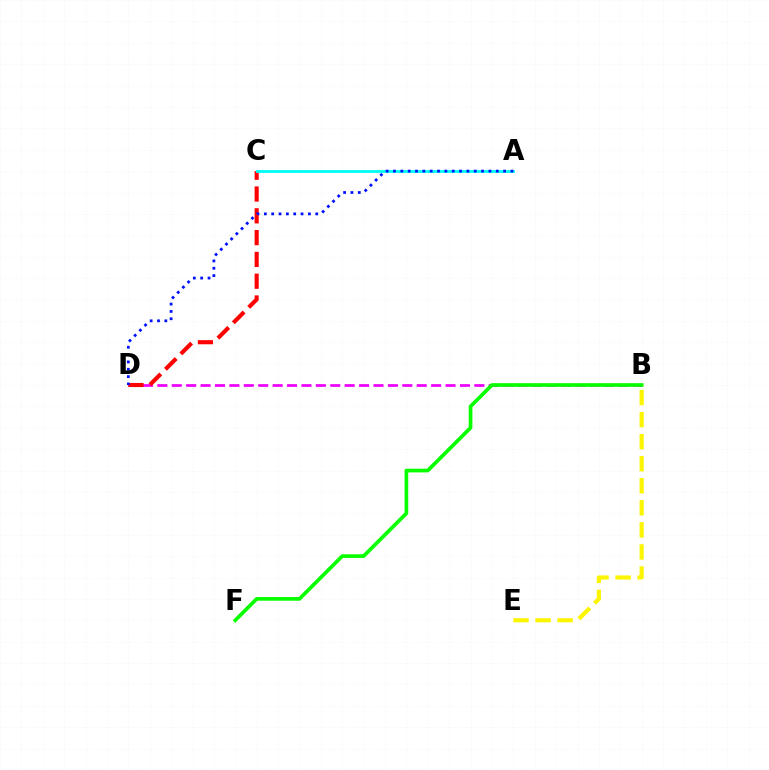{('B', 'D'): [{'color': '#ee00ff', 'line_style': 'dashed', 'thickness': 1.96}], ('C', 'D'): [{'color': '#ff0000', 'line_style': 'dashed', 'thickness': 2.96}], ('A', 'C'): [{'color': '#00fff6', 'line_style': 'solid', 'thickness': 2.05}], ('B', 'E'): [{'color': '#fcf500', 'line_style': 'dashed', 'thickness': 3.0}], ('B', 'F'): [{'color': '#08ff00', 'line_style': 'solid', 'thickness': 2.65}], ('A', 'D'): [{'color': '#0010ff', 'line_style': 'dotted', 'thickness': 1.99}]}